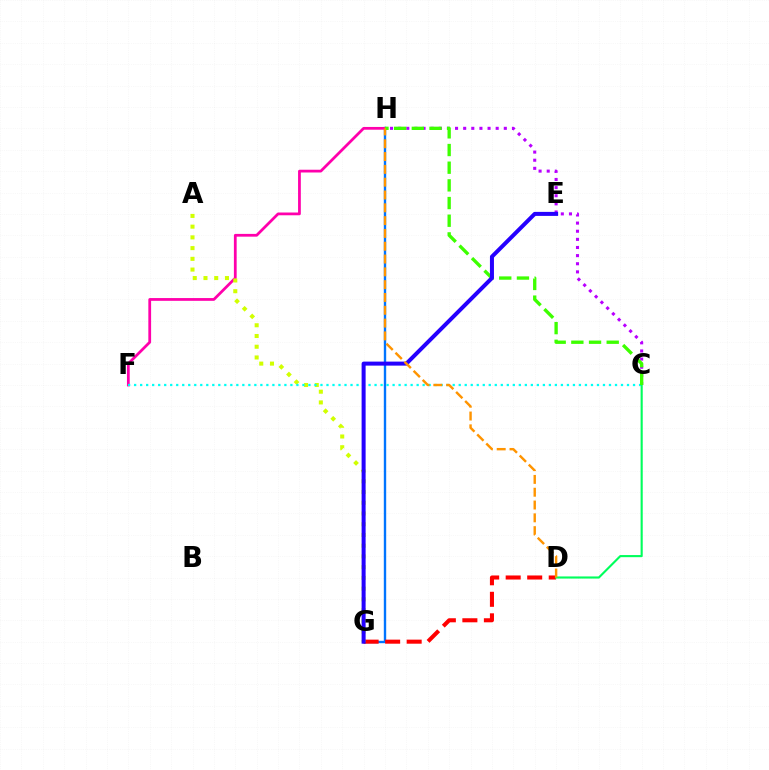{('G', 'H'): [{'color': '#0074ff', 'line_style': 'solid', 'thickness': 1.71}], ('F', 'H'): [{'color': '#ff00ac', 'line_style': 'solid', 'thickness': 1.99}], ('C', 'H'): [{'color': '#b900ff', 'line_style': 'dotted', 'thickness': 2.21}, {'color': '#3dff00', 'line_style': 'dashed', 'thickness': 2.4}], ('D', 'G'): [{'color': '#ff0000', 'line_style': 'dashed', 'thickness': 2.92}], ('A', 'G'): [{'color': '#d1ff00', 'line_style': 'dotted', 'thickness': 2.92}], ('C', 'F'): [{'color': '#00fff6', 'line_style': 'dotted', 'thickness': 1.63}], ('C', 'D'): [{'color': '#00ff5c', 'line_style': 'solid', 'thickness': 1.53}], ('E', 'G'): [{'color': '#2500ff', 'line_style': 'solid', 'thickness': 2.89}], ('D', 'H'): [{'color': '#ff9400', 'line_style': 'dashed', 'thickness': 1.74}]}